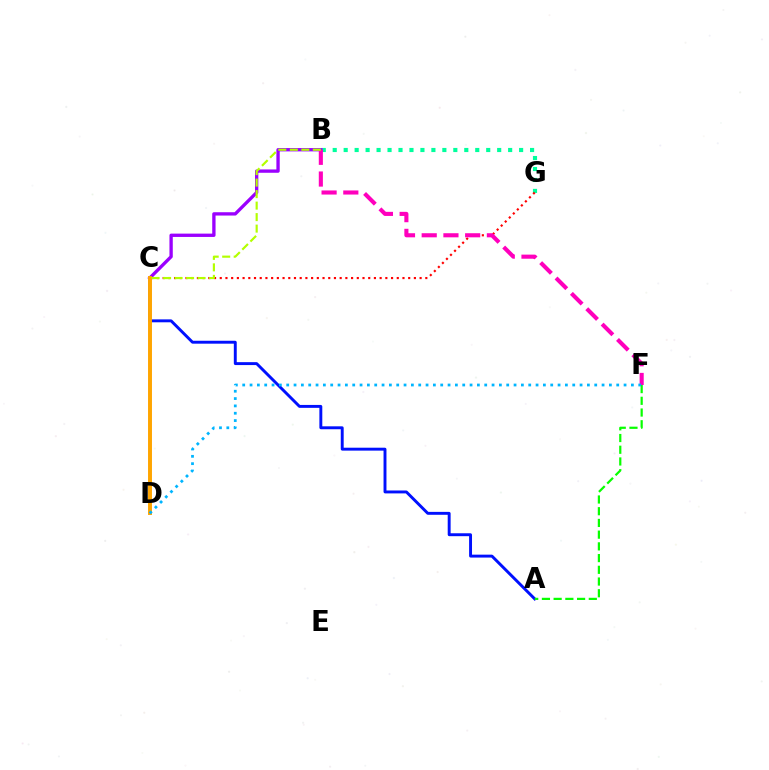{('B', 'G'): [{'color': '#00ff9d', 'line_style': 'dotted', 'thickness': 2.98}], ('C', 'G'): [{'color': '#ff0000', 'line_style': 'dotted', 'thickness': 1.55}], ('A', 'C'): [{'color': '#0010ff', 'line_style': 'solid', 'thickness': 2.1}], ('B', 'C'): [{'color': '#9b00ff', 'line_style': 'solid', 'thickness': 2.4}, {'color': '#b3ff00', 'line_style': 'dashed', 'thickness': 1.56}], ('B', 'F'): [{'color': '#ff00bd', 'line_style': 'dashed', 'thickness': 2.95}], ('C', 'D'): [{'color': '#ffa500', 'line_style': 'solid', 'thickness': 2.84}], ('A', 'F'): [{'color': '#08ff00', 'line_style': 'dashed', 'thickness': 1.59}], ('D', 'F'): [{'color': '#00b5ff', 'line_style': 'dotted', 'thickness': 1.99}]}